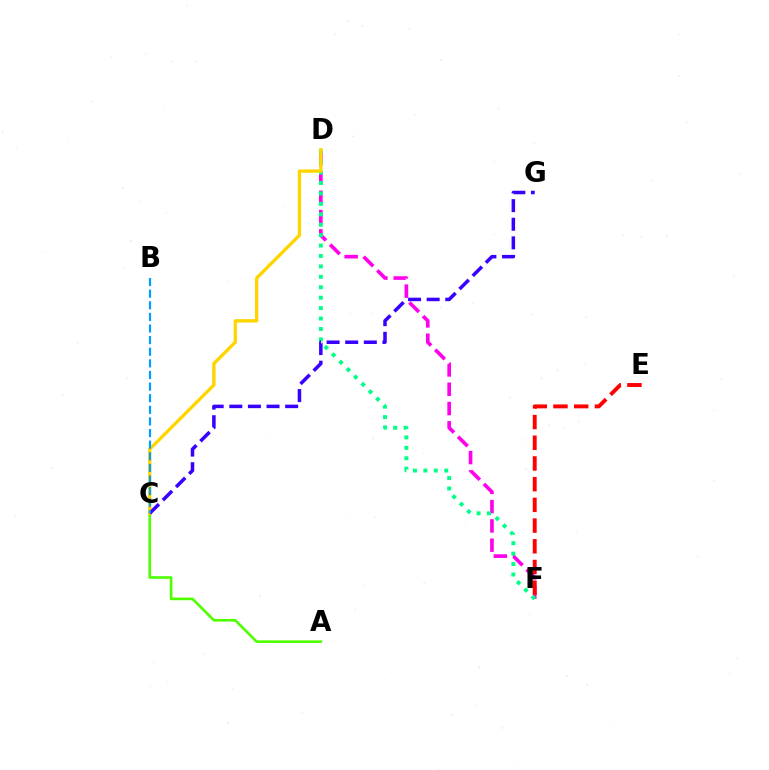{('A', 'C'): [{'color': '#4fff00', 'line_style': 'solid', 'thickness': 1.9}], ('D', 'F'): [{'color': '#ff00ed', 'line_style': 'dashed', 'thickness': 2.62}, {'color': '#00ff86', 'line_style': 'dotted', 'thickness': 2.83}], ('E', 'F'): [{'color': '#ff0000', 'line_style': 'dashed', 'thickness': 2.81}], ('C', 'D'): [{'color': '#ffd500', 'line_style': 'solid', 'thickness': 2.41}], ('C', 'G'): [{'color': '#3700ff', 'line_style': 'dashed', 'thickness': 2.53}], ('B', 'C'): [{'color': '#009eff', 'line_style': 'dashed', 'thickness': 1.58}]}